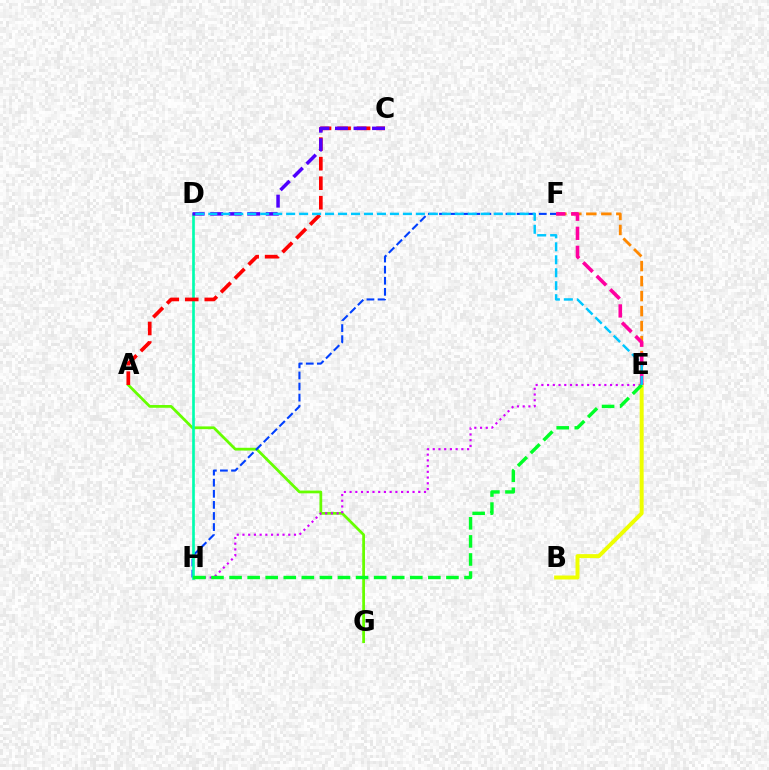{('A', 'G'): [{'color': '#66ff00', 'line_style': 'solid', 'thickness': 1.98}], ('F', 'H'): [{'color': '#003fff', 'line_style': 'dashed', 'thickness': 1.51}], ('E', 'H'): [{'color': '#d600ff', 'line_style': 'dotted', 'thickness': 1.56}, {'color': '#00ff27', 'line_style': 'dashed', 'thickness': 2.46}], ('D', 'H'): [{'color': '#00ffaf', 'line_style': 'solid', 'thickness': 1.92}], ('E', 'F'): [{'color': '#ff8800', 'line_style': 'dashed', 'thickness': 2.04}, {'color': '#ff00a0', 'line_style': 'dashed', 'thickness': 2.59}], ('B', 'E'): [{'color': '#eeff00', 'line_style': 'solid', 'thickness': 2.85}], ('A', 'C'): [{'color': '#ff0000', 'line_style': 'dashed', 'thickness': 2.65}], ('C', 'D'): [{'color': '#4f00ff', 'line_style': 'dashed', 'thickness': 2.52}], ('D', 'E'): [{'color': '#00c7ff', 'line_style': 'dashed', 'thickness': 1.76}]}